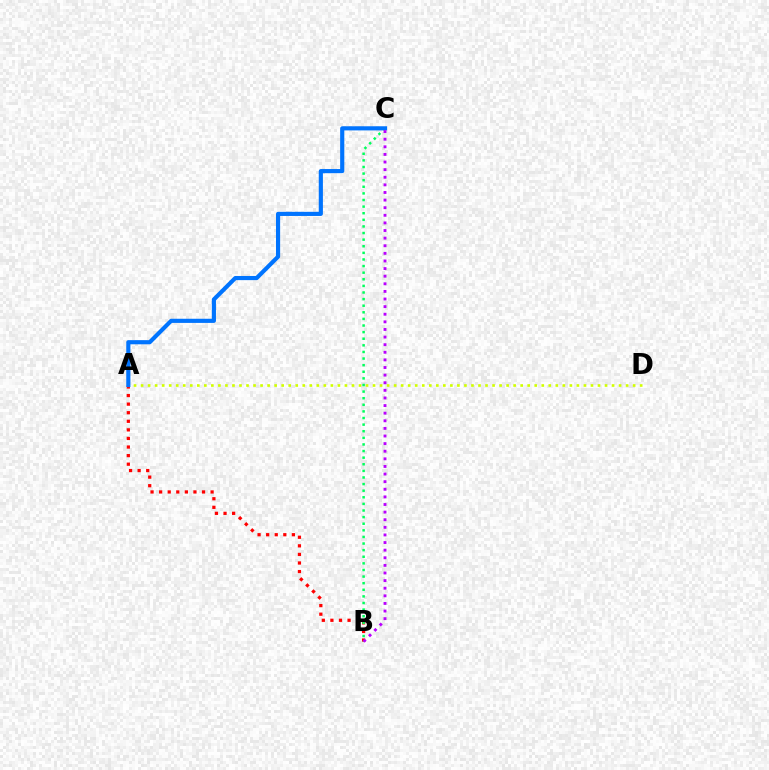{('A', 'B'): [{'color': '#ff0000', 'line_style': 'dotted', 'thickness': 2.33}], ('A', 'D'): [{'color': '#d1ff00', 'line_style': 'dotted', 'thickness': 1.91}], ('B', 'C'): [{'color': '#00ff5c', 'line_style': 'dotted', 'thickness': 1.79}, {'color': '#b900ff', 'line_style': 'dotted', 'thickness': 2.07}], ('A', 'C'): [{'color': '#0074ff', 'line_style': 'solid', 'thickness': 2.99}]}